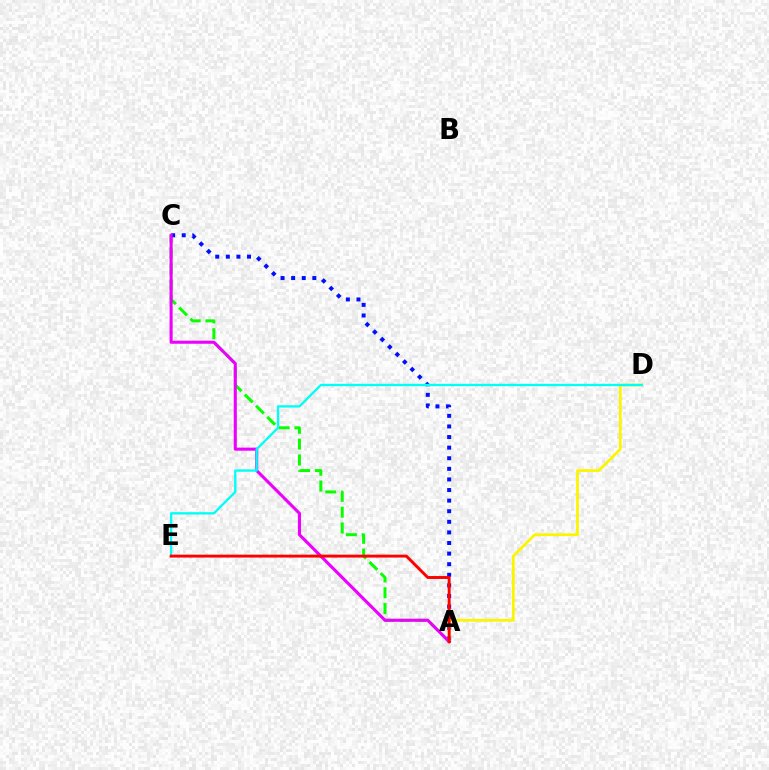{('A', 'C'): [{'color': '#08ff00', 'line_style': 'dashed', 'thickness': 2.15}, {'color': '#0010ff', 'line_style': 'dotted', 'thickness': 2.88}, {'color': '#ee00ff', 'line_style': 'solid', 'thickness': 2.22}], ('A', 'D'): [{'color': '#fcf500', 'line_style': 'solid', 'thickness': 1.99}], ('D', 'E'): [{'color': '#00fff6', 'line_style': 'solid', 'thickness': 1.67}], ('A', 'E'): [{'color': '#ff0000', 'line_style': 'solid', 'thickness': 2.1}]}